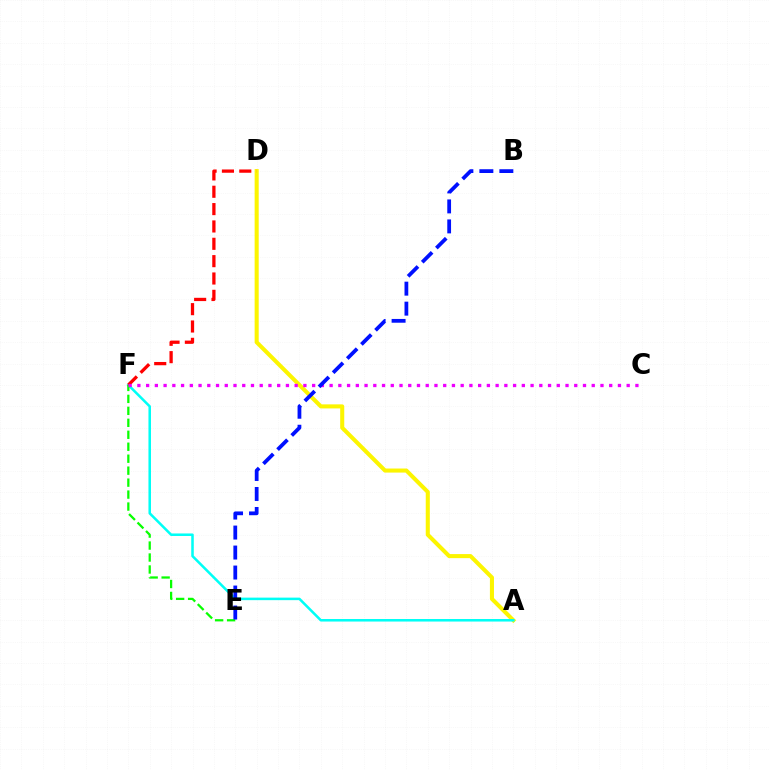{('A', 'D'): [{'color': '#fcf500', 'line_style': 'solid', 'thickness': 2.92}], ('A', 'F'): [{'color': '#00fff6', 'line_style': 'solid', 'thickness': 1.83}], ('D', 'F'): [{'color': '#ff0000', 'line_style': 'dashed', 'thickness': 2.36}], ('E', 'F'): [{'color': '#08ff00', 'line_style': 'dashed', 'thickness': 1.63}], ('C', 'F'): [{'color': '#ee00ff', 'line_style': 'dotted', 'thickness': 2.37}], ('B', 'E'): [{'color': '#0010ff', 'line_style': 'dashed', 'thickness': 2.72}]}